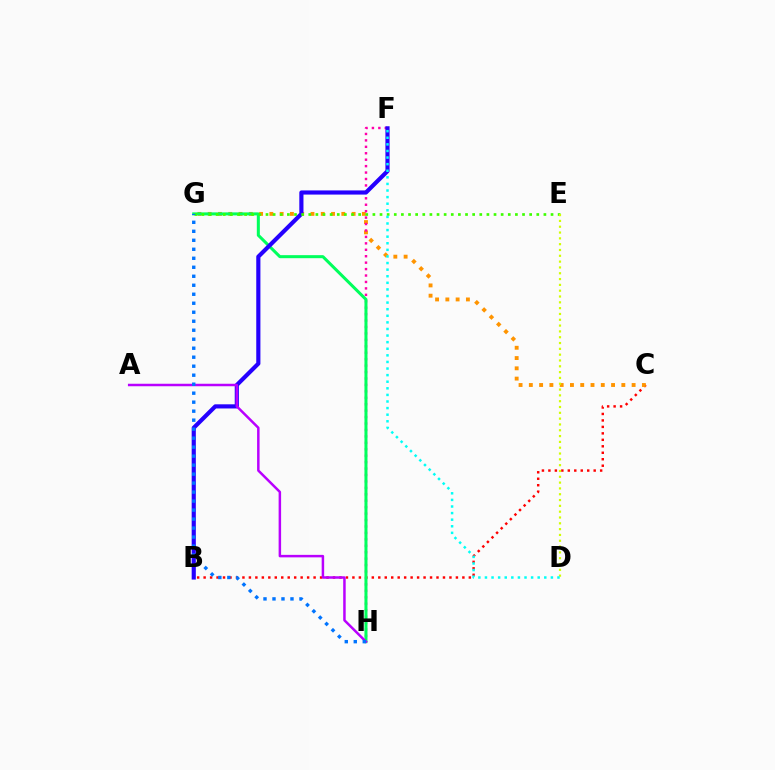{('B', 'C'): [{'color': '#ff0000', 'line_style': 'dotted', 'thickness': 1.76}], ('C', 'G'): [{'color': '#ff9400', 'line_style': 'dotted', 'thickness': 2.79}], ('F', 'H'): [{'color': '#ff00ac', 'line_style': 'dotted', 'thickness': 1.75}], ('G', 'H'): [{'color': '#00ff5c', 'line_style': 'solid', 'thickness': 2.18}, {'color': '#0074ff', 'line_style': 'dotted', 'thickness': 2.44}], ('B', 'F'): [{'color': '#2500ff', 'line_style': 'solid', 'thickness': 2.99}], ('E', 'G'): [{'color': '#3dff00', 'line_style': 'dotted', 'thickness': 1.94}], ('D', 'E'): [{'color': '#d1ff00', 'line_style': 'dotted', 'thickness': 1.58}], ('A', 'H'): [{'color': '#b900ff', 'line_style': 'solid', 'thickness': 1.79}], ('D', 'F'): [{'color': '#00fff6', 'line_style': 'dotted', 'thickness': 1.79}]}